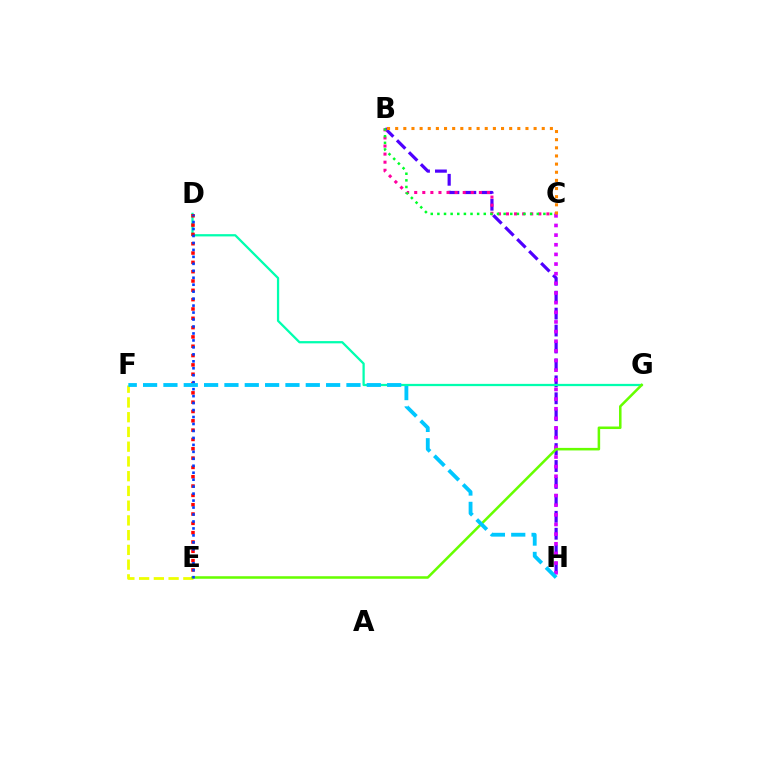{('B', 'H'): [{'color': '#4f00ff', 'line_style': 'dashed', 'thickness': 2.3}], ('B', 'C'): [{'color': '#ff00a0', 'line_style': 'dotted', 'thickness': 2.2}, {'color': '#00ff27', 'line_style': 'dotted', 'thickness': 1.8}, {'color': '#ff8800', 'line_style': 'dotted', 'thickness': 2.21}], ('C', 'H'): [{'color': '#d600ff', 'line_style': 'dotted', 'thickness': 2.62}], ('D', 'G'): [{'color': '#00ffaf', 'line_style': 'solid', 'thickness': 1.63}], ('E', 'F'): [{'color': '#eeff00', 'line_style': 'dashed', 'thickness': 2.0}], ('D', 'E'): [{'color': '#ff0000', 'line_style': 'dotted', 'thickness': 2.53}, {'color': '#003fff', 'line_style': 'dotted', 'thickness': 1.89}], ('E', 'G'): [{'color': '#66ff00', 'line_style': 'solid', 'thickness': 1.83}], ('F', 'H'): [{'color': '#00c7ff', 'line_style': 'dashed', 'thickness': 2.76}]}